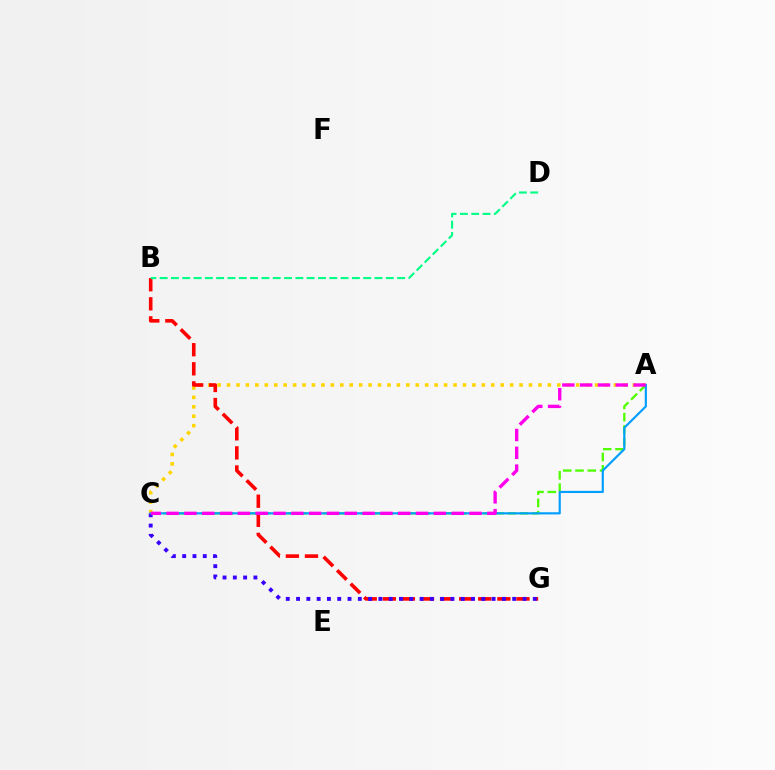{('A', 'C'): [{'color': '#ffd500', 'line_style': 'dotted', 'thickness': 2.56}, {'color': '#4fff00', 'line_style': 'dashed', 'thickness': 1.67}, {'color': '#009eff', 'line_style': 'solid', 'thickness': 1.55}, {'color': '#ff00ed', 'line_style': 'dashed', 'thickness': 2.42}], ('B', 'G'): [{'color': '#ff0000', 'line_style': 'dashed', 'thickness': 2.59}], ('C', 'G'): [{'color': '#3700ff', 'line_style': 'dotted', 'thickness': 2.8}], ('B', 'D'): [{'color': '#00ff86', 'line_style': 'dashed', 'thickness': 1.54}]}